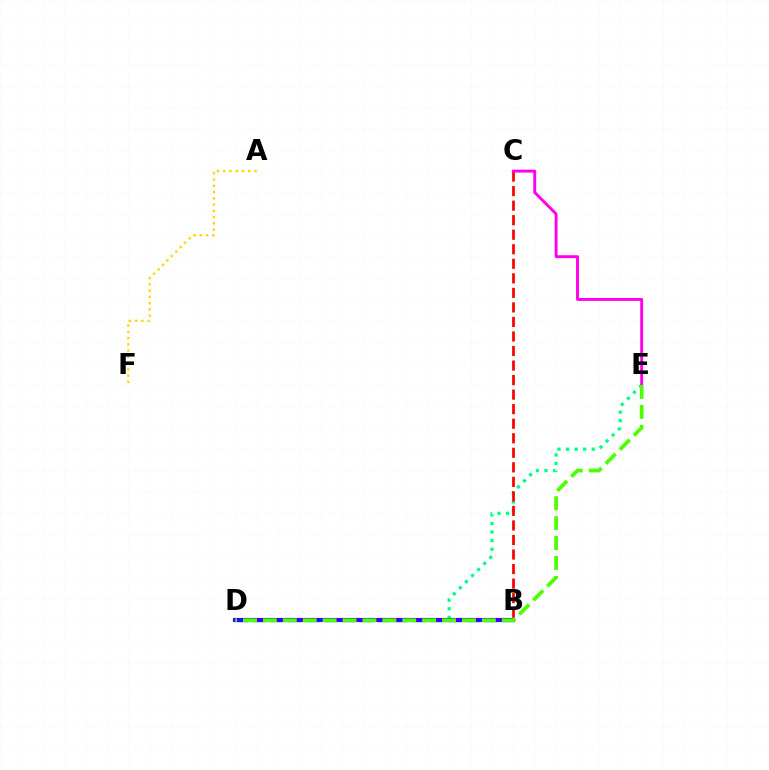{('D', 'E'): [{'color': '#00ff86', 'line_style': 'dotted', 'thickness': 2.33}, {'color': '#4fff00', 'line_style': 'dashed', 'thickness': 2.7}], ('B', 'D'): [{'color': '#009eff', 'line_style': 'dashed', 'thickness': 2.41}, {'color': '#3700ff', 'line_style': 'solid', 'thickness': 3.0}], ('A', 'F'): [{'color': '#ffd500', 'line_style': 'dotted', 'thickness': 1.7}], ('B', 'C'): [{'color': '#ff0000', 'line_style': 'dashed', 'thickness': 1.97}], ('C', 'E'): [{'color': '#ff00ed', 'line_style': 'solid', 'thickness': 2.1}]}